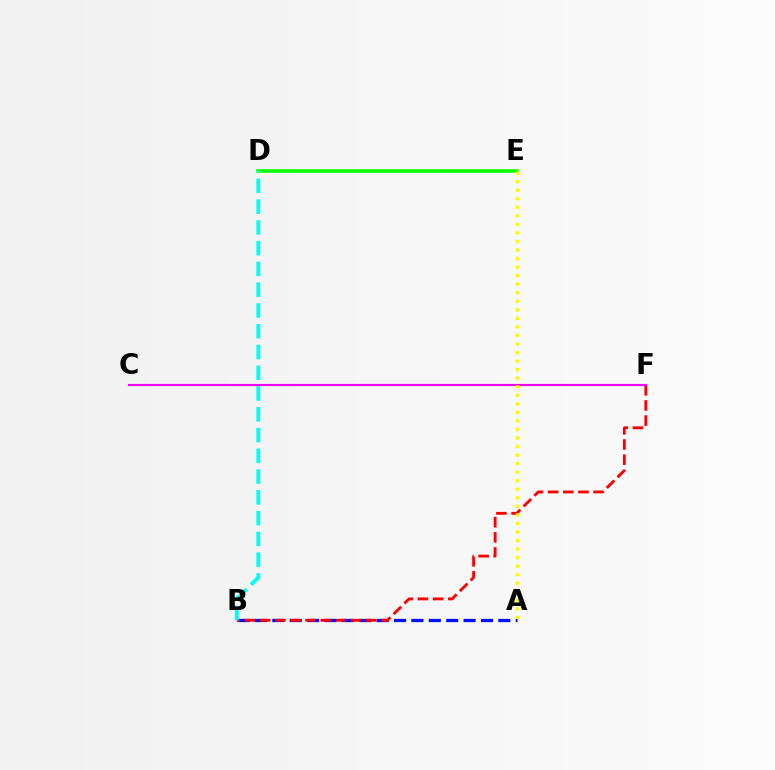{('A', 'B'): [{'color': '#0010ff', 'line_style': 'dashed', 'thickness': 2.36}], ('B', 'F'): [{'color': '#ff0000', 'line_style': 'dashed', 'thickness': 2.06}], ('D', 'E'): [{'color': '#08ff00', 'line_style': 'solid', 'thickness': 2.54}], ('C', 'F'): [{'color': '#ee00ff', 'line_style': 'solid', 'thickness': 1.55}], ('A', 'E'): [{'color': '#fcf500', 'line_style': 'dotted', 'thickness': 2.32}], ('B', 'D'): [{'color': '#00fff6', 'line_style': 'dashed', 'thickness': 2.82}]}